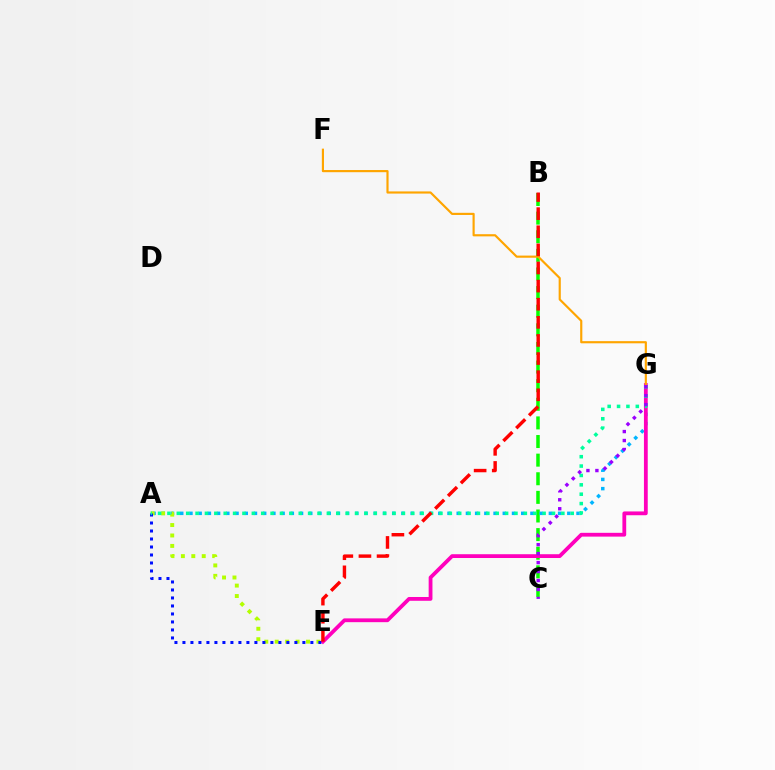{('B', 'C'): [{'color': '#08ff00', 'line_style': 'dashed', 'thickness': 2.53}], ('A', 'G'): [{'color': '#00b5ff', 'line_style': 'dotted', 'thickness': 2.5}, {'color': '#00ff9d', 'line_style': 'dotted', 'thickness': 2.55}], ('A', 'E'): [{'color': '#b3ff00', 'line_style': 'dotted', 'thickness': 2.83}, {'color': '#0010ff', 'line_style': 'dotted', 'thickness': 2.17}], ('E', 'G'): [{'color': '#ff00bd', 'line_style': 'solid', 'thickness': 2.73}], ('F', 'G'): [{'color': '#ffa500', 'line_style': 'solid', 'thickness': 1.56}], ('B', 'E'): [{'color': '#ff0000', 'line_style': 'dashed', 'thickness': 2.46}], ('C', 'G'): [{'color': '#9b00ff', 'line_style': 'dotted', 'thickness': 2.44}]}